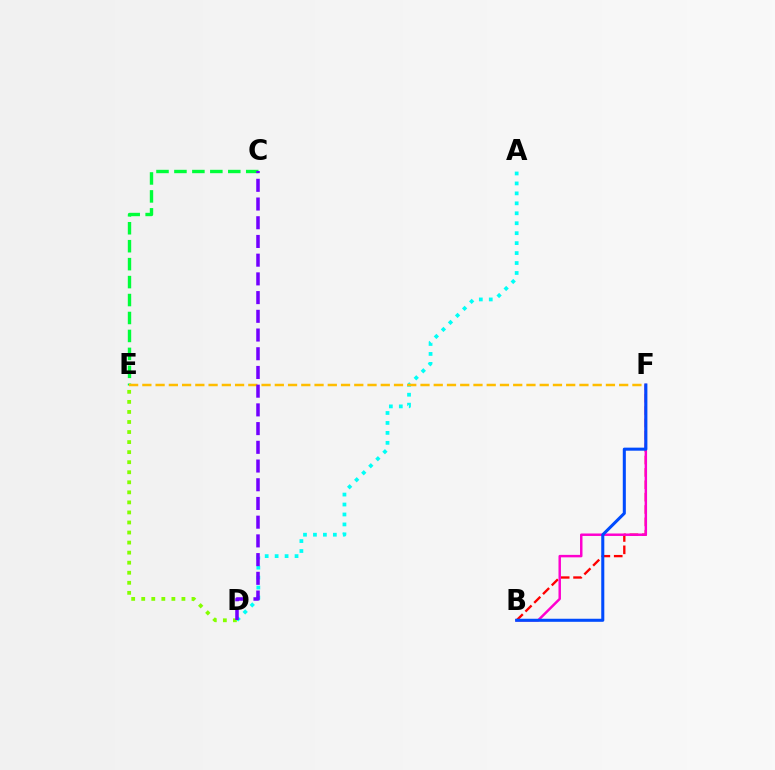{('B', 'F'): [{'color': '#ff0000', 'line_style': 'dashed', 'thickness': 1.68}, {'color': '#ff00cf', 'line_style': 'solid', 'thickness': 1.78}, {'color': '#004bff', 'line_style': 'solid', 'thickness': 2.2}], ('C', 'E'): [{'color': '#00ff39', 'line_style': 'dashed', 'thickness': 2.44}], ('D', 'E'): [{'color': '#84ff00', 'line_style': 'dotted', 'thickness': 2.73}], ('A', 'D'): [{'color': '#00fff6', 'line_style': 'dotted', 'thickness': 2.7}], ('E', 'F'): [{'color': '#ffbd00', 'line_style': 'dashed', 'thickness': 1.8}], ('C', 'D'): [{'color': '#7200ff', 'line_style': 'dashed', 'thickness': 2.54}]}